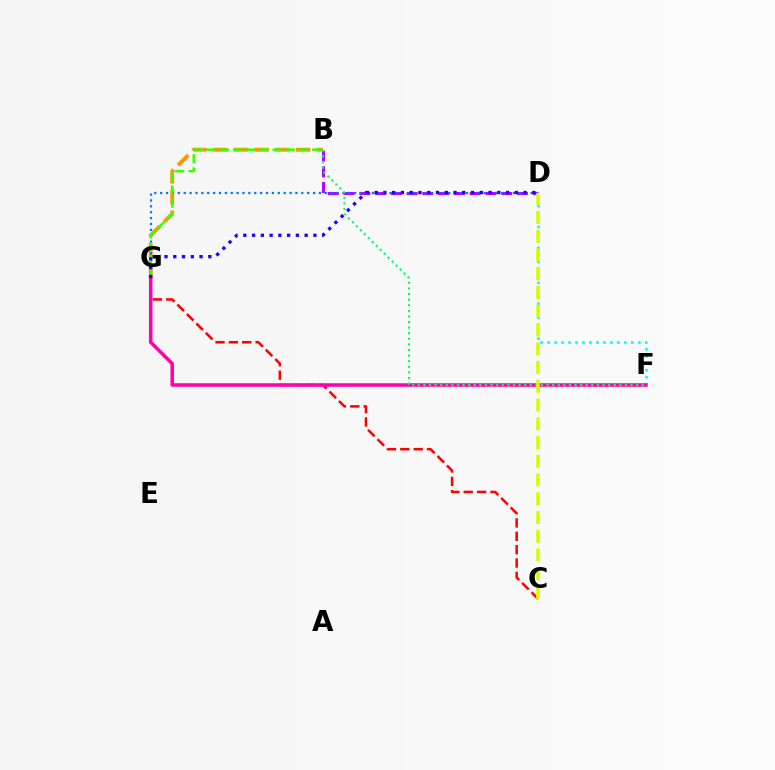{('B', 'G'): [{'color': '#ff9400', 'line_style': 'dashed', 'thickness': 2.81}, {'color': '#3dff00', 'line_style': 'dashed', 'thickness': 1.79}], ('C', 'G'): [{'color': '#ff0000', 'line_style': 'dashed', 'thickness': 1.82}], ('B', 'D'): [{'color': '#b900ff', 'line_style': 'dashed', 'thickness': 2.14}], ('D', 'G'): [{'color': '#0074ff', 'line_style': 'dotted', 'thickness': 1.6}, {'color': '#2500ff', 'line_style': 'dotted', 'thickness': 2.38}], ('D', 'F'): [{'color': '#00fff6', 'line_style': 'dotted', 'thickness': 1.9}], ('F', 'G'): [{'color': '#ff00ac', 'line_style': 'solid', 'thickness': 2.53}], ('B', 'F'): [{'color': '#00ff5c', 'line_style': 'dotted', 'thickness': 1.52}], ('C', 'D'): [{'color': '#d1ff00', 'line_style': 'dashed', 'thickness': 2.55}]}